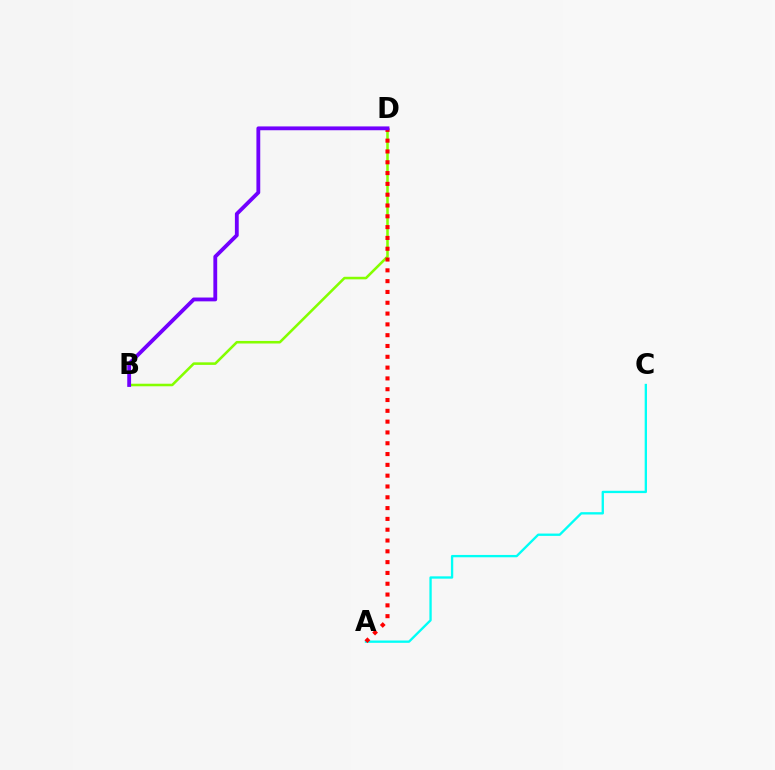{('A', 'C'): [{'color': '#00fff6', 'line_style': 'solid', 'thickness': 1.68}], ('B', 'D'): [{'color': '#84ff00', 'line_style': 'solid', 'thickness': 1.84}, {'color': '#7200ff', 'line_style': 'solid', 'thickness': 2.75}], ('A', 'D'): [{'color': '#ff0000', 'line_style': 'dotted', 'thickness': 2.94}]}